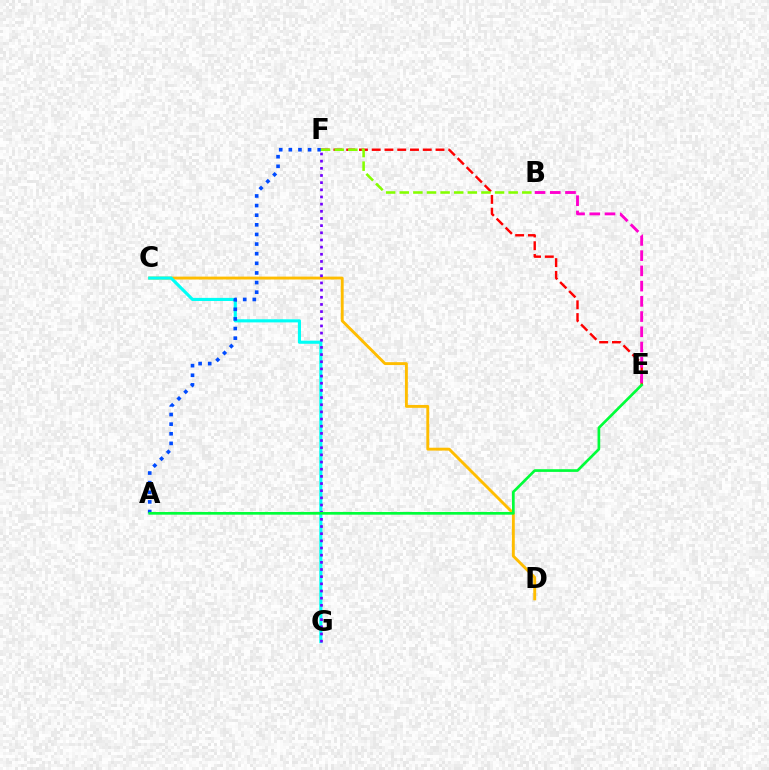{('C', 'D'): [{'color': '#ffbd00', 'line_style': 'solid', 'thickness': 2.08}], ('C', 'G'): [{'color': '#00fff6', 'line_style': 'solid', 'thickness': 2.24}], ('E', 'F'): [{'color': '#ff0000', 'line_style': 'dashed', 'thickness': 1.73}], ('B', 'F'): [{'color': '#84ff00', 'line_style': 'dashed', 'thickness': 1.85}], ('A', 'F'): [{'color': '#004bff', 'line_style': 'dotted', 'thickness': 2.61}], ('B', 'E'): [{'color': '#ff00cf', 'line_style': 'dashed', 'thickness': 2.07}], ('F', 'G'): [{'color': '#7200ff', 'line_style': 'dotted', 'thickness': 1.95}], ('A', 'E'): [{'color': '#00ff39', 'line_style': 'solid', 'thickness': 1.93}]}